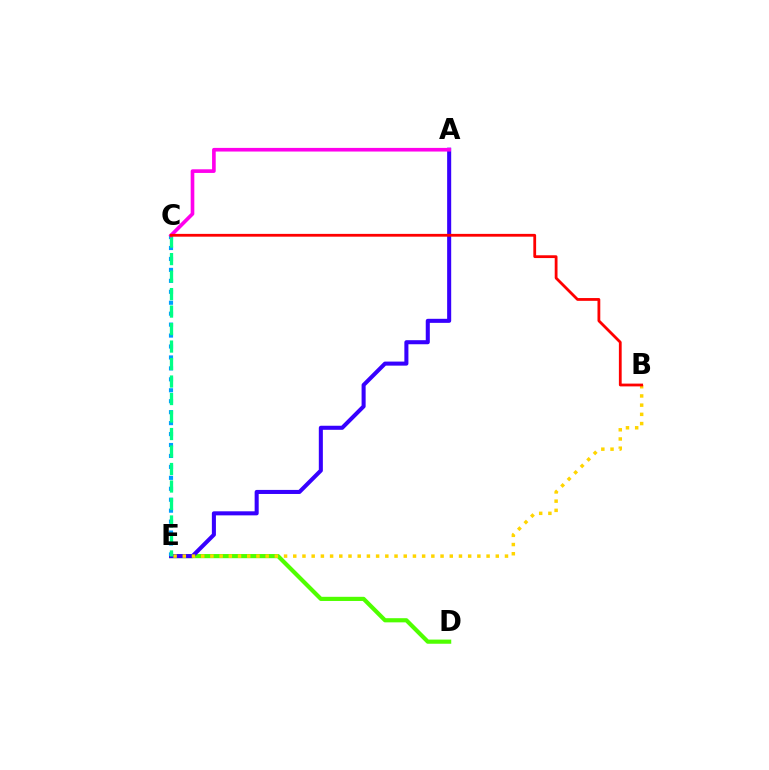{('D', 'E'): [{'color': '#4fff00', 'line_style': 'solid', 'thickness': 2.99}], ('A', 'E'): [{'color': '#3700ff', 'line_style': 'solid', 'thickness': 2.92}], ('B', 'E'): [{'color': '#ffd500', 'line_style': 'dotted', 'thickness': 2.5}], ('C', 'E'): [{'color': '#009eff', 'line_style': 'dotted', 'thickness': 2.97}, {'color': '#00ff86', 'line_style': 'dashed', 'thickness': 2.38}], ('A', 'C'): [{'color': '#ff00ed', 'line_style': 'solid', 'thickness': 2.62}], ('B', 'C'): [{'color': '#ff0000', 'line_style': 'solid', 'thickness': 2.01}]}